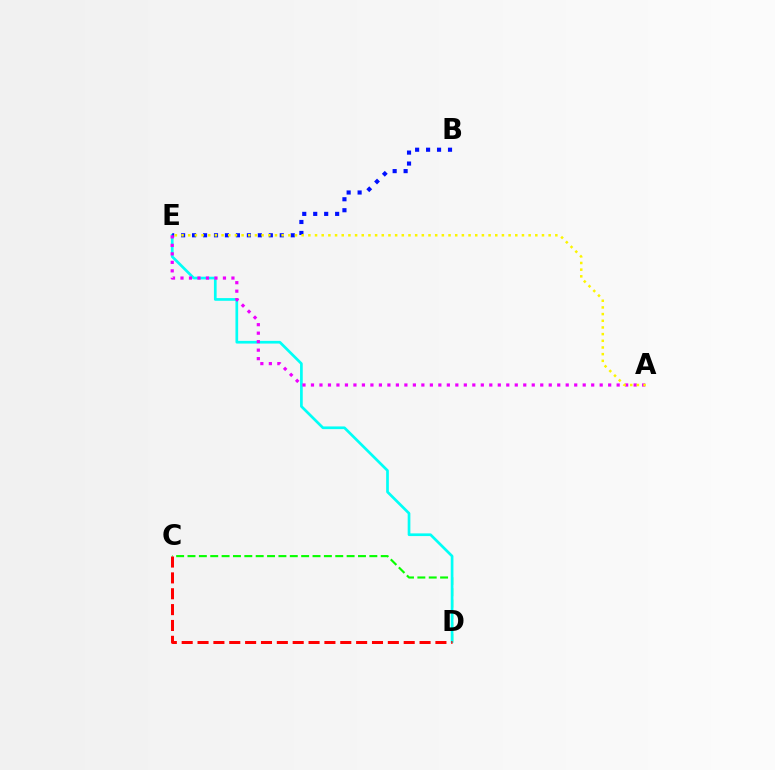{('C', 'D'): [{'color': '#08ff00', 'line_style': 'dashed', 'thickness': 1.54}, {'color': '#ff0000', 'line_style': 'dashed', 'thickness': 2.15}], ('D', 'E'): [{'color': '#00fff6', 'line_style': 'solid', 'thickness': 1.94}], ('B', 'E'): [{'color': '#0010ff', 'line_style': 'dotted', 'thickness': 2.98}], ('A', 'E'): [{'color': '#ee00ff', 'line_style': 'dotted', 'thickness': 2.31}, {'color': '#fcf500', 'line_style': 'dotted', 'thickness': 1.81}]}